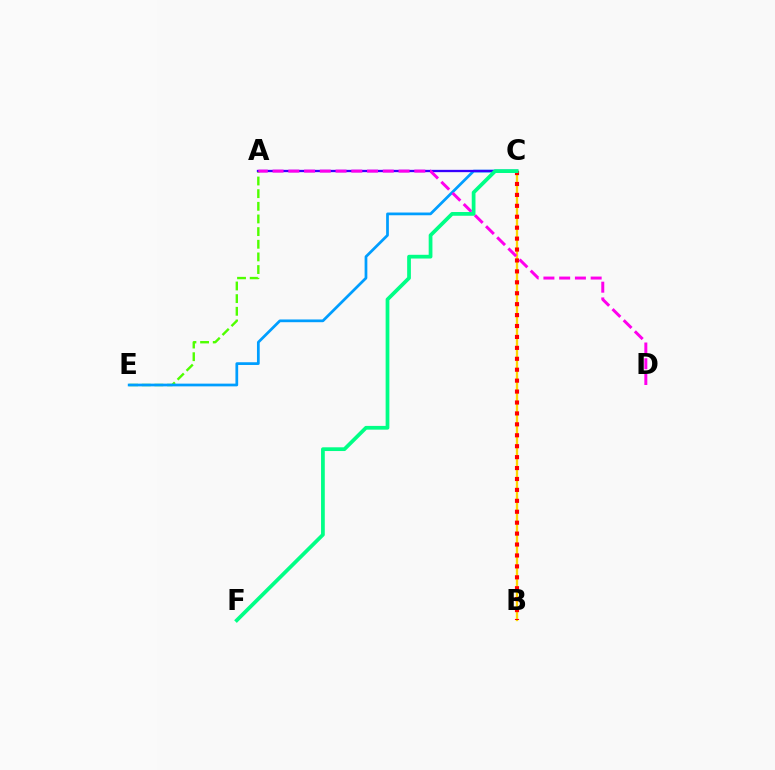{('A', 'E'): [{'color': '#4fff00', 'line_style': 'dashed', 'thickness': 1.72}], ('B', 'C'): [{'color': '#ffd500', 'line_style': 'solid', 'thickness': 1.67}, {'color': '#ff0000', 'line_style': 'dotted', 'thickness': 2.97}], ('C', 'E'): [{'color': '#009eff', 'line_style': 'solid', 'thickness': 1.97}], ('A', 'C'): [{'color': '#3700ff', 'line_style': 'solid', 'thickness': 1.67}], ('A', 'D'): [{'color': '#ff00ed', 'line_style': 'dashed', 'thickness': 2.14}], ('C', 'F'): [{'color': '#00ff86', 'line_style': 'solid', 'thickness': 2.69}]}